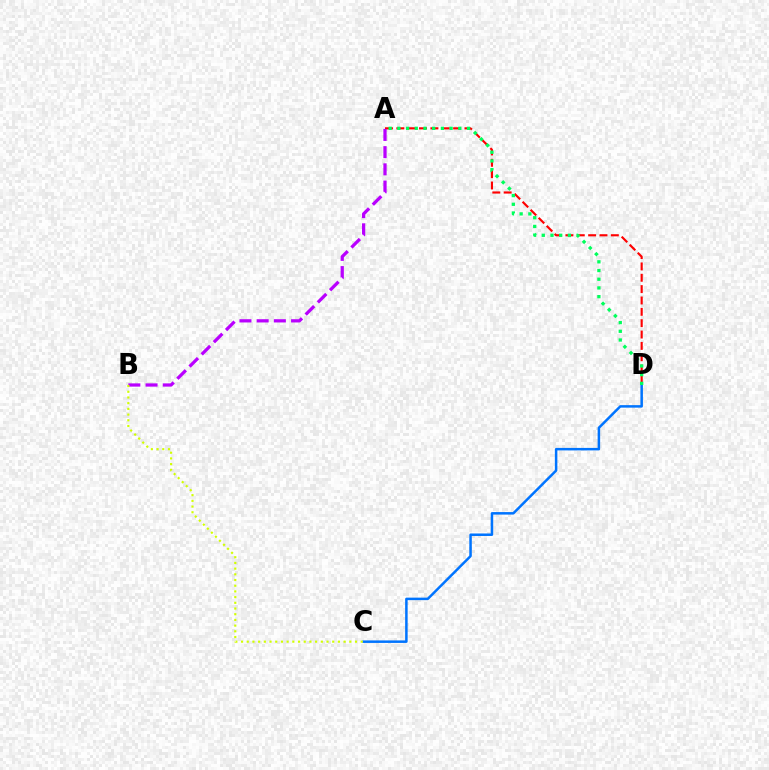{('A', 'D'): [{'color': '#ff0000', 'line_style': 'dashed', 'thickness': 1.54}, {'color': '#00ff5c', 'line_style': 'dotted', 'thickness': 2.36}], ('C', 'D'): [{'color': '#0074ff', 'line_style': 'solid', 'thickness': 1.8}], ('A', 'B'): [{'color': '#b900ff', 'line_style': 'dashed', 'thickness': 2.34}], ('B', 'C'): [{'color': '#d1ff00', 'line_style': 'dotted', 'thickness': 1.55}]}